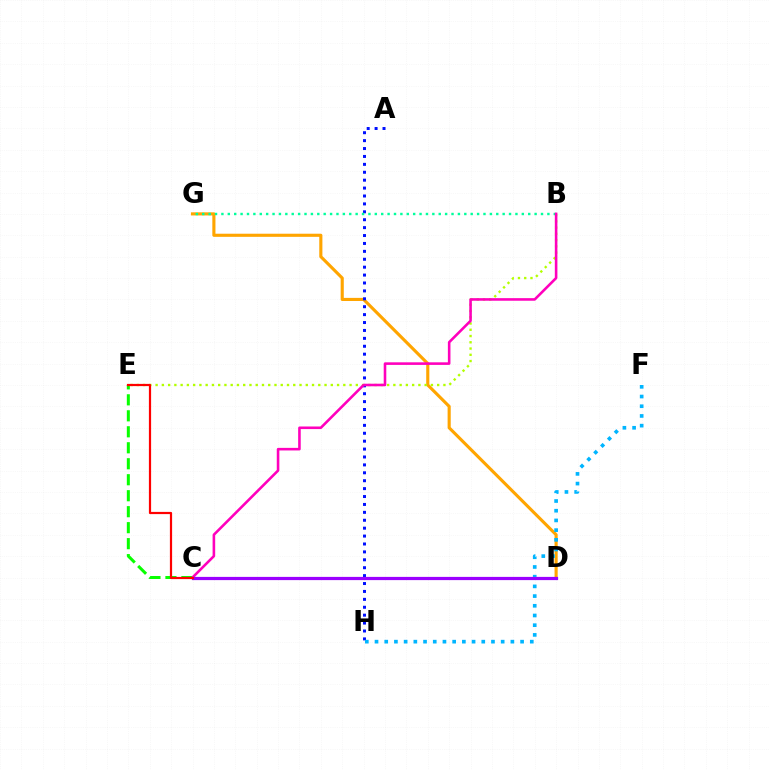{('D', 'G'): [{'color': '#ffa500', 'line_style': 'solid', 'thickness': 2.25}], ('A', 'H'): [{'color': '#0010ff', 'line_style': 'dotted', 'thickness': 2.15}], ('F', 'H'): [{'color': '#00b5ff', 'line_style': 'dotted', 'thickness': 2.64}], ('B', 'E'): [{'color': '#b3ff00', 'line_style': 'dotted', 'thickness': 1.7}], ('B', 'G'): [{'color': '#00ff9d', 'line_style': 'dotted', 'thickness': 1.74}], ('C', 'E'): [{'color': '#08ff00', 'line_style': 'dashed', 'thickness': 2.17}, {'color': '#ff0000', 'line_style': 'solid', 'thickness': 1.59}], ('B', 'C'): [{'color': '#ff00bd', 'line_style': 'solid', 'thickness': 1.86}], ('C', 'D'): [{'color': '#9b00ff', 'line_style': 'solid', 'thickness': 2.32}]}